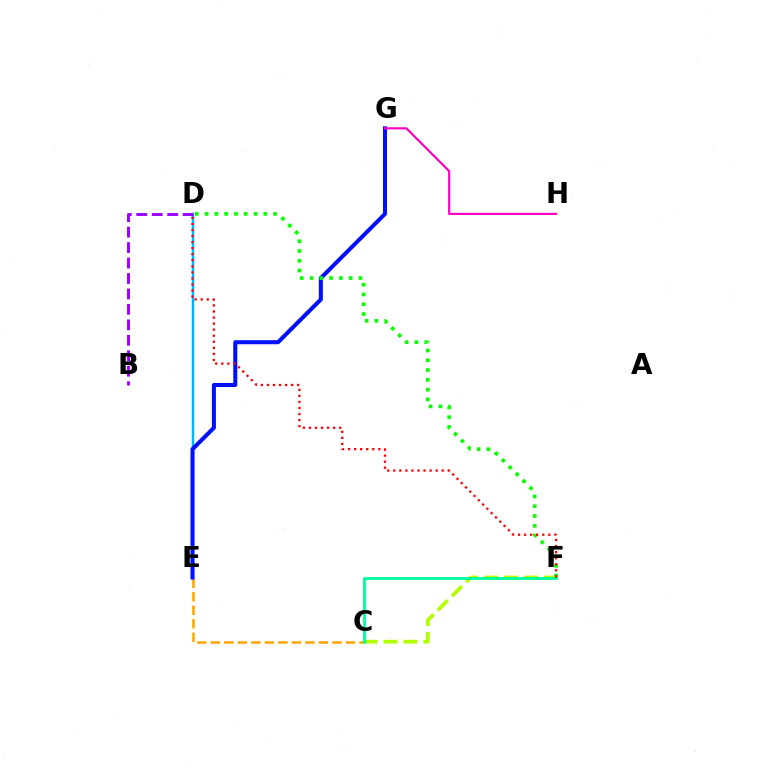{('D', 'E'): [{'color': '#00b5ff', 'line_style': 'solid', 'thickness': 1.77}], ('C', 'E'): [{'color': '#ffa500', 'line_style': 'dashed', 'thickness': 1.84}], ('C', 'F'): [{'color': '#b3ff00', 'line_style': 'dashed', 'thickness': 2.71}, {'color': '#00ff9d', 'line_style': 'solid', 'thickness': 2.04}], ('E', 'G'): [{'color': '#0010ff', 'line_style': 'solid', 'thickness': 2.91}], ('G', 'H'): [{'color': '#ff00bd', 'line_style': 'solid', 'thickness': 1.55}], ('D', 'F'): [{'color': '#08ff00', 'line_style': 'dotted', 'thickness': 2.66}, {'color': '#ff0000', 'line_style': 'dotted', 'thickness': 1.64}], ('B', 'D'): [{'color': '#9b00ff', 'line_style': 'dashed', 'thickness': 2.1}]}